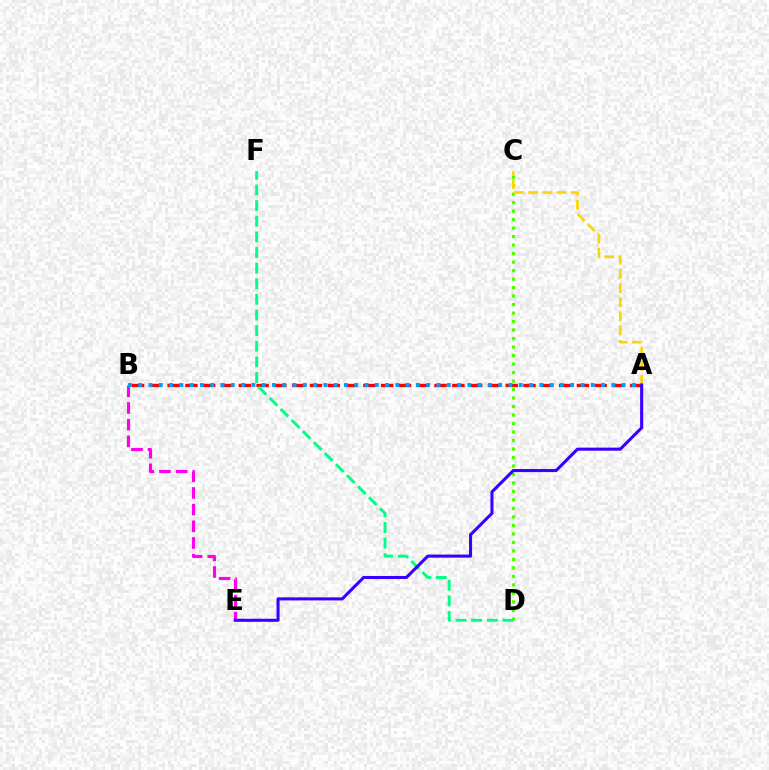{('B', 'E'): [{'color': '#ff00ed', 'line_style': 'dashed', 'thickness': 2.26}], ('A', 'B'): [{'color': '#ff0000', 'line_style': 'dashed', 'thickness': 2.42}, {'color': '#009eff', 'line_style': 'dotted', 'thickness': 2.79}], ('C', 'D'): [{'color': '#4fff00', 'line_style': 'dotted', 'thickness': 2.31}], ('D', 'F'): [{'color': '#00ff86', 'line_style': 'dashed', 'thickness': 2.12}], ('A', 'C'): [{'color': '#ffd500', 'line_style': 'dashed', 'thickness': 1.93}], ('A', 'E'): [{'color': '#3700ff', 'line_style': 'solid', 'thickness': 2.21}]}